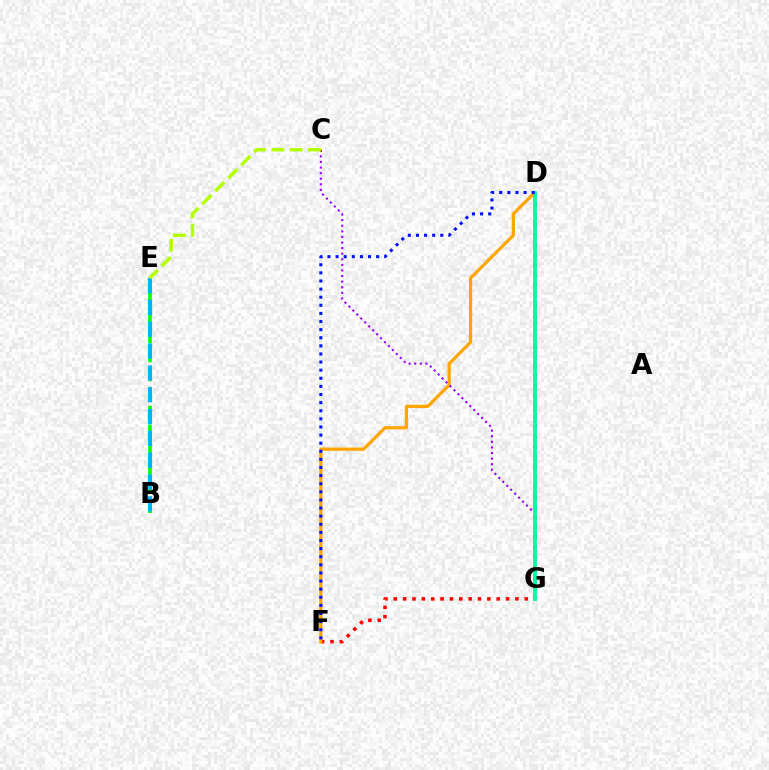{('F', 'G'): [{'color': '#ff0000', 'line_style': 'dotted', 'thickness': 2.54}], ('D', 'F'): [{'color': '#ffa500', 'line_style': 'solid', 'thickness': 2.33}, {'color': '#0010ff', 'line_style': 'dotted', 'thickness': 2.2}], ('B', 'E'): [{'color': '#08ff00', 'line_style': 'dashed', 'thickness': 2.56}, {'color': '#00b5ff', 'line_style': 'dashed', 'thickness': 2.96}], ('C', 'G'): [{'color': '#9b00ff', 'line_style': 'dotted', 'thickness': 1.52}], ('D', 'G'): [{'color': '#ff00bd', 'line_style': 'dotted', 'thickness': 2.74}, {'color': '#00ff9d', 'line_style': 'solid', 'thickness': 2.78}], ('C', 'E'): [{'color': '#b3ff00', 'line_style': 'dashed', 'thickness': 2.49}]}